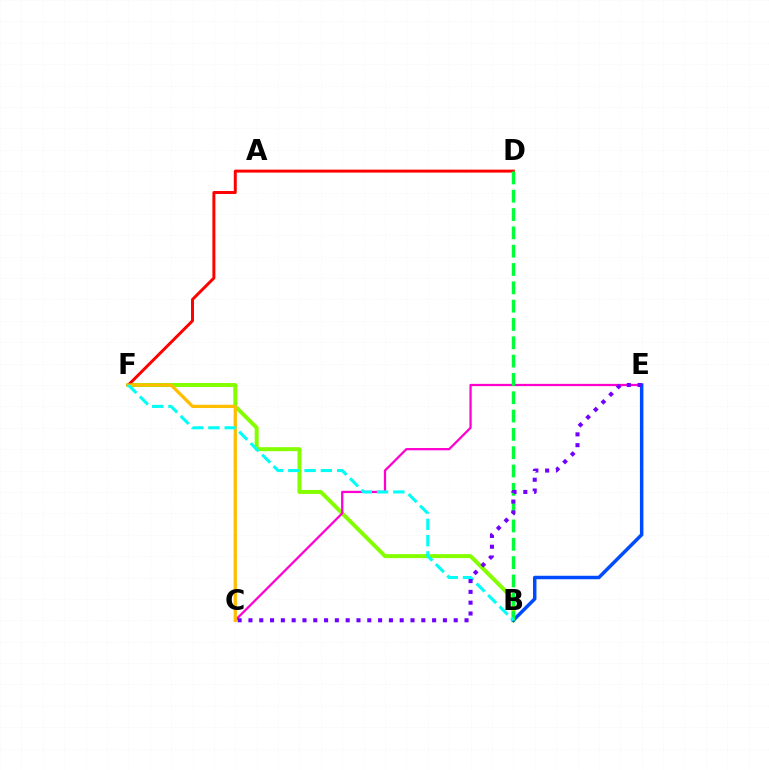{('B', 'F'): [{'color': '#84ff00', 'line_style': 'solid', 'thickness': 2.86}, {'color': '#00fff6', 'line_style': 'dashed', 'thickness': 2.21}], ('C', 'E'): [{'color': '#ff00cf', 'line_style': 'solid', 'thickness': 1.62}, {'color': '#7200ff', 'line_style': 'dotted', 'thickness': 2.94}], ('D', 'F'): [{'color': '#ff0000', 'line_style': 'solid', 'thickness': 2.14}], ('C', 'F'): [{'color': '#ffbd00', 'line_style': 'solid', 'thickness': 2.36}], ('B', 'E'): [{'color': '#004bff', 'line_style': 'solid', 'thickness': 2.51}], ('B', 'D'): [{'color': '#00ff39', 'line_style': 'dashed', 'thickness': 2.49}]}